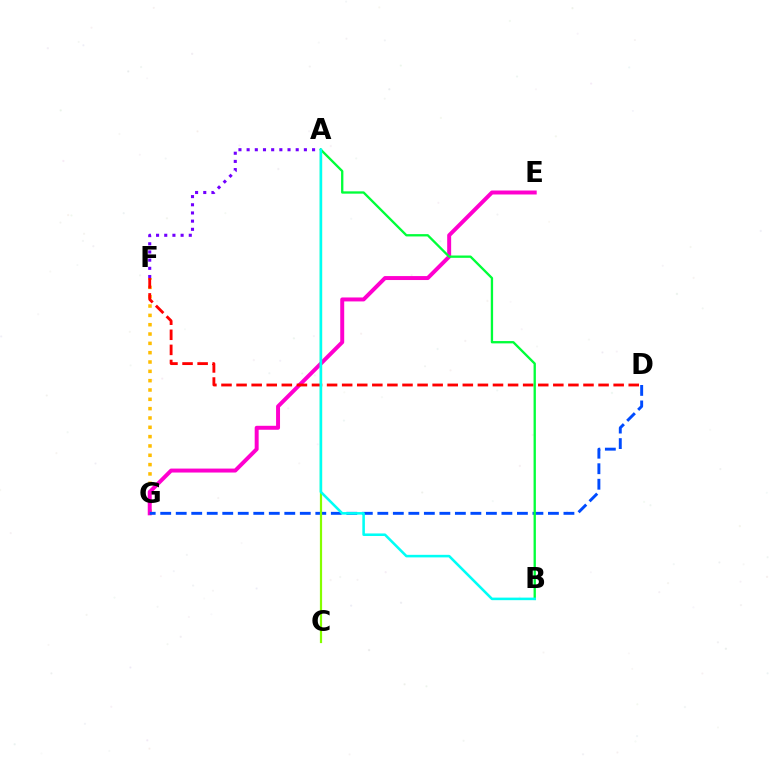{('F', 'G'): [{'color': '#ffbd00', 'line_style': 'dotted', 'thickness': 2.53}], ('E', 'G'): [{'color': '#ff00cf', 'line_style': 'solid', 'thickness': 2.85}], ('D', 'F'): [{'color': '#ff0000', 'line_style': 'dashed', 'thickness': 2.05}], ('D', 'G'): [{'color': '#004bff', 'line_style': 'dashed', 'thickness': 2.11}], ('A', 'F'): [{'color': '#7200ff', 'line_style': 'dotted', 'thickness': 2.22}], ('A', 'C'): [{'color': '#84ff00', 'line_style': 'solid', 'thickness': 1.58}], ('A', 'B'): [{'color': '#00ff39', 'line_style': 'solid', 'thickness': 1.67}, {'color': '#00fff6', 'line_style': 'solid', 'thickness': 1.84}]}